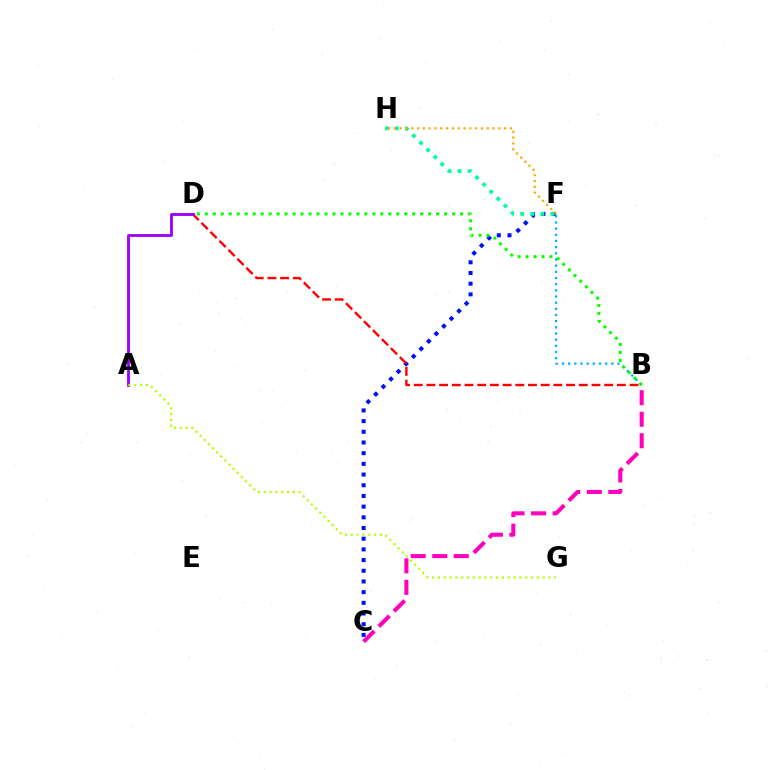{('C', 'F'): [{'color': '#0010ff', 'line_style': 'dotted', 'thickness': 2.9}], ('B', 'D'): [{'color': '#ff0000', 'line_style': 'dashed', 'thickness': 1.72}, {'color': '#08ff00', 'line_style': 'dotted', 'thickness': 2.17}], ('A', 'D'): [{'color': '#9b00ff', 'line_style': 'solid', 'thickness': 2.04}], ('F', 'H'): [{'color': '#00ff9d', 'line_style': 'dotted', 'thickness': 2.73}, {'color': '#ffa500', 'line_style': 'dotted', 'thickness': 1.58}], ('B', 'F'): [{'color': '#00b5ff', 'line_style': 'dotted', 'thickness': 1.68}], ('B', 'C'): [{'color': '#ff00bd', 'line_style': 'dashed', 'thickness': 2.92}], ('A', 'G'): [{'color': '#b3ff00', 'line_style': 'dotted', 'thickness': 1.58}]}